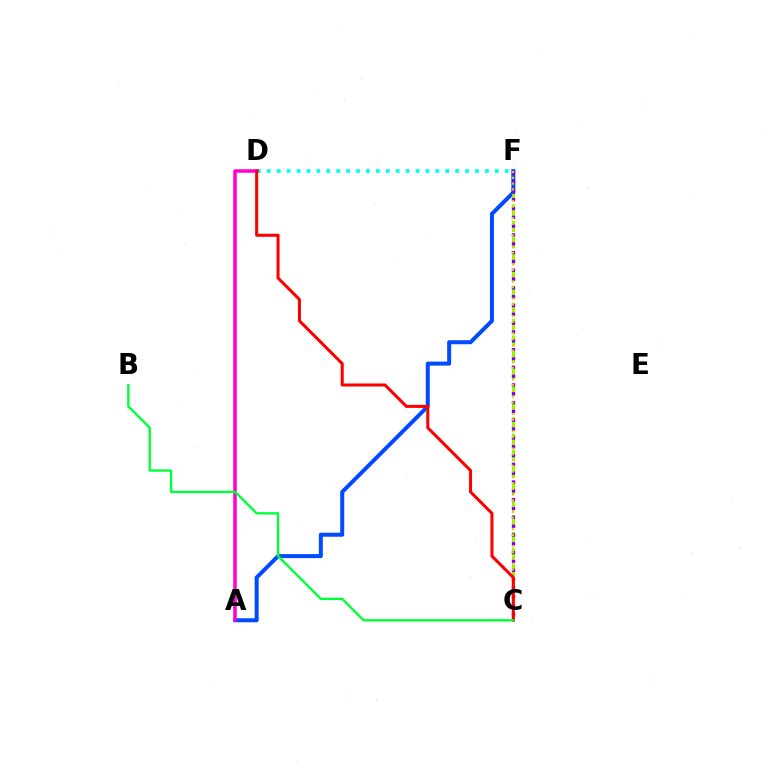{('D', 'F'): [{'color': '#00fff6', 'line_style': 'dotted', 'thickness': 2.69}], ('C', 'F'): [{'color': '#84ff00', 'line_style': 'dashed', 'thickness': 2.23}, {'color': '#7200ff', 'line_style': 'dotted', 'thickness': 2.4}, {'color': '#ffbd00', 'line_style': 'dotted', 'thickness': 1.56}], ('A', 'F'): [{'color': '#004bff', 'line_style': 'solid', 'thickness': 2.88}], ('A', 'D'): [{'color': '#ff00cf', 'line_style': 'solid', 'thickness': 2.53}], ('C', 'D'): [{'color': '#ff0000', 'line_style': 'solid', 'thickness': 2.19}], ('B', 'C'): [{'color': '#00ff39', 'line_style': 'solid', 'thickness': 1.68}]}